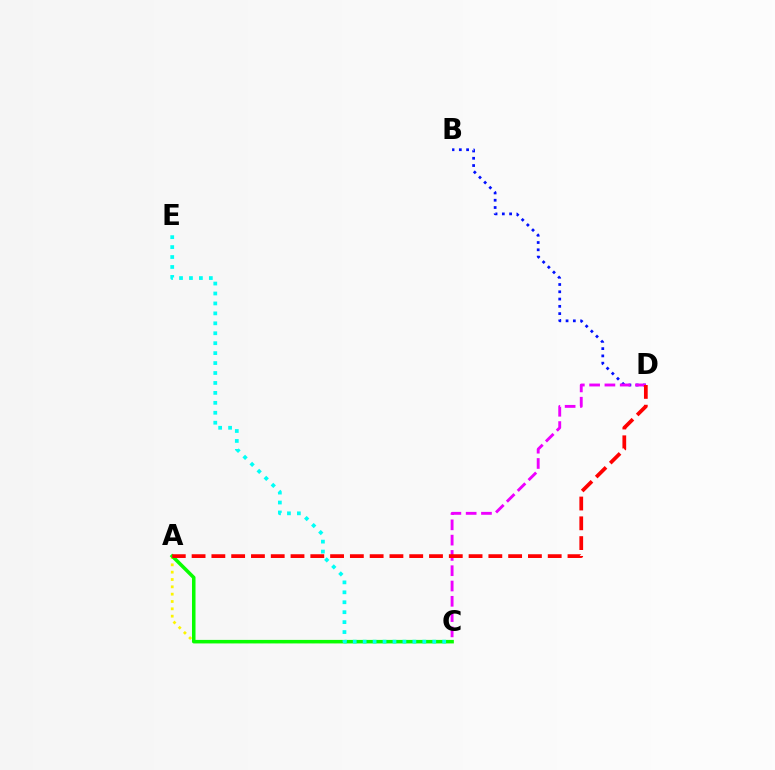{('A', 'C'): [{'color': '#fcf500', 'line_style': 'dotted', 'thickness': 1.99}, {'color': '#08ff00', 'line_style': 'solid', 'thickness': 2.54}], ('B', 'D'): [{'color': '#0010ff', 'line_style': 'dotted', 'thickness': 1.98}], ('C', 'E'): [{'color': '#00fff6', 'line_style': 'dotted', 'thickness': 2.7}], ('C', 'D'): [{'color': '#ee00ff', 'line_style': 'dashed', 'thickness': 2.08}], ('A', 'D'): [{'color': '#ff0000', 'line_style': 'dashed', 'thickness': 2.69}]}